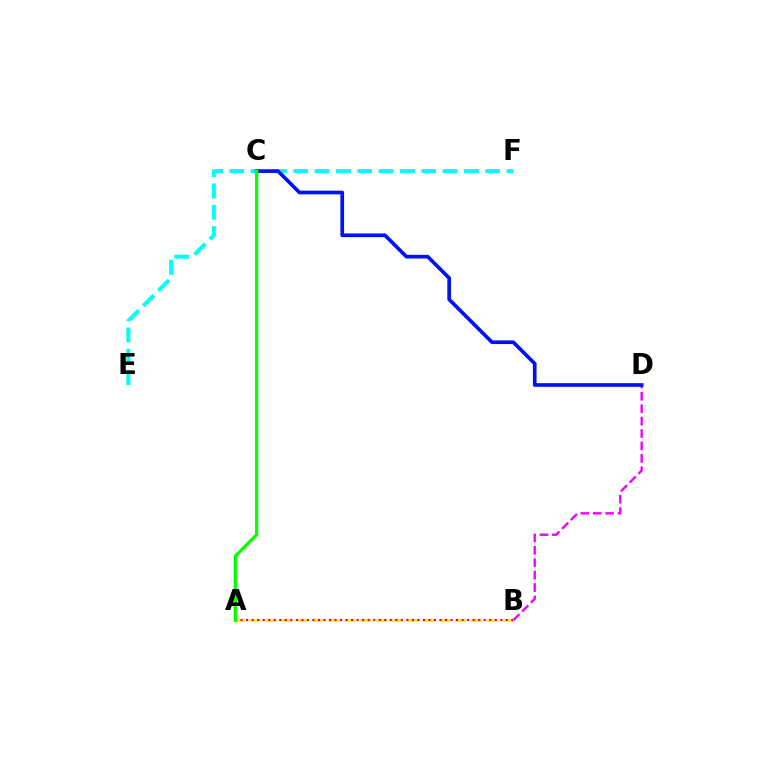{('E', 'F'): [{'color': '#00fff6', 'line_style': 'dashed', 'thickness': 2.9}], ('B', 'D'): [{'color': '#ee00ff', 'line_style': 'dashed', 'thickness': 1.69}], ('C', 'D'): [{'color': '#0010ff', 'line_style': 'solid', 'thickness': 2.65}], ('A', 'B'): [{'color': '#fcf500', 'line_style': 'dashed', 'thickness': 2.15}, {'color': '#ff0000', 'line_style': 'dotted', 'thickness': 1.5}], ('A', 'C'): [{'color': '#08ff00', 'line_style': 'solid', 'thickness': 2.37}]}